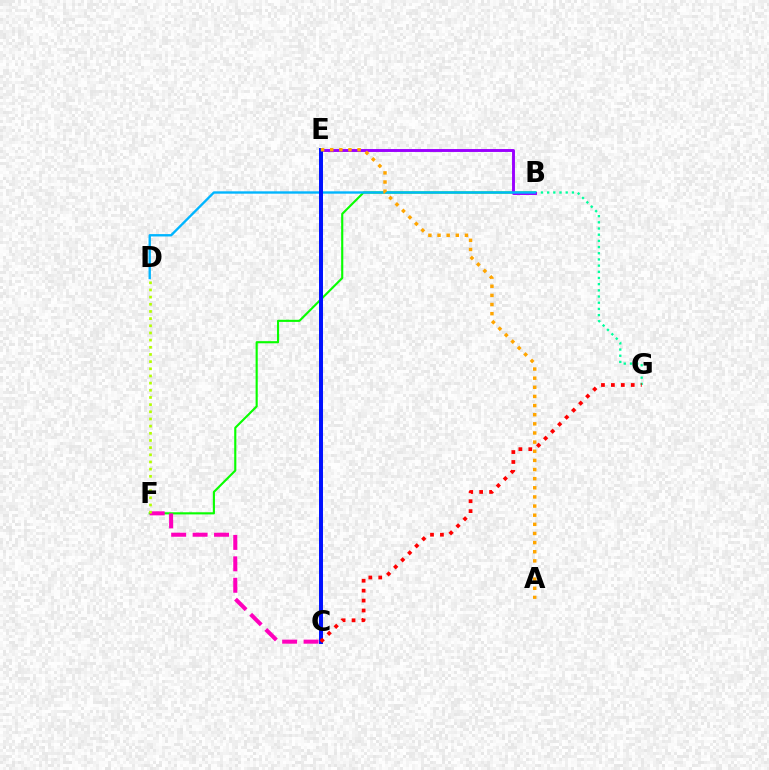{('B', 'F'): [{'color': '#08ff00', 'line_style': 'solid', 'thickness': 1.54}], ('B', 'G'): [{'color': '#00ff9d', 'line_style': 'dotted', 'thickness': 1.68}], ('B', 'E'): [{'color': '#9b00ff', 'line_style': 'solid', 'thickness': 2.1}], ('B', 'D'): [{'color': '#00b5ff', 'line_style': 'solid', 'thickness': 1.7}], ('C', 'E'): [{'color': '#0010ff', 'line_style': 'solid', 'thickness': 2.86}], ('A', 'E'): [{'color': '#ffa500', 'line_style': 'dotted', 'thickness': 2.48}], ('C', 'G'): [{'color': '#ff0000', 'line_style': 'dotted', 'thickness': 2.7}], ('C', 'F'): [{'color': '#ff00bd', 'line_style': 'dashed', 'thickness': 2.91}], ('D', 'F'): [{'color': '#b3ff00', 'line_style': 'dotted', 'thickness': 1.95}]}